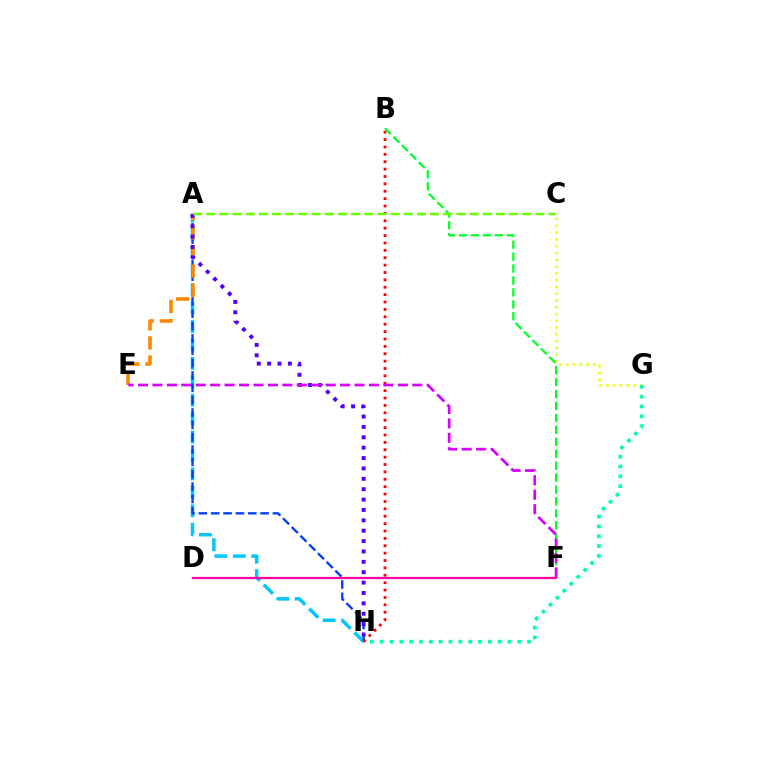{('A', 'H'): [{'color': '#00c7ff', 'line_style': 'dashed', 'thickness': 2.5}, {'color': '#003fff', 'line_style': 'dashed', 'thickness': 1.68}, {'color': '#4f00ff', 'line_style': 'dotted', 'thickness': 2.82}], ('C', 'G'): [{'color': '#eeff00', 'line_style': 'dotted', 'thickness': 1.84}], ('B', 'H'): [{'color': '#ff0000', 'line_style': 'dotted', 'thickness': 2.01}], ('B', 'F'): [{'color': '#00ff27', 'line_style': 'dashed', 'thickness': 1.62}], ('D', 'F'): [{'color': '#ff00a0', 'line_style': 'solid', 'thickness': 1.64}], ('A', 'E'): [{'color': '#ff8800', 'line_style': 'dashed', 'thickness': 2.6}], ('G', 'H'): [{'color': '#00ffaf', 'line_style': 'dotted', 'thickness': 2.67}], ('E', 'F'): [{'color': '#d600ff', 'line_style': 'dashed', 'thickness': 1.96}], ('A', 'C'): [{'color': '#66ff00', 'line_style': 'dashed', 'thickness': 1.79}]}